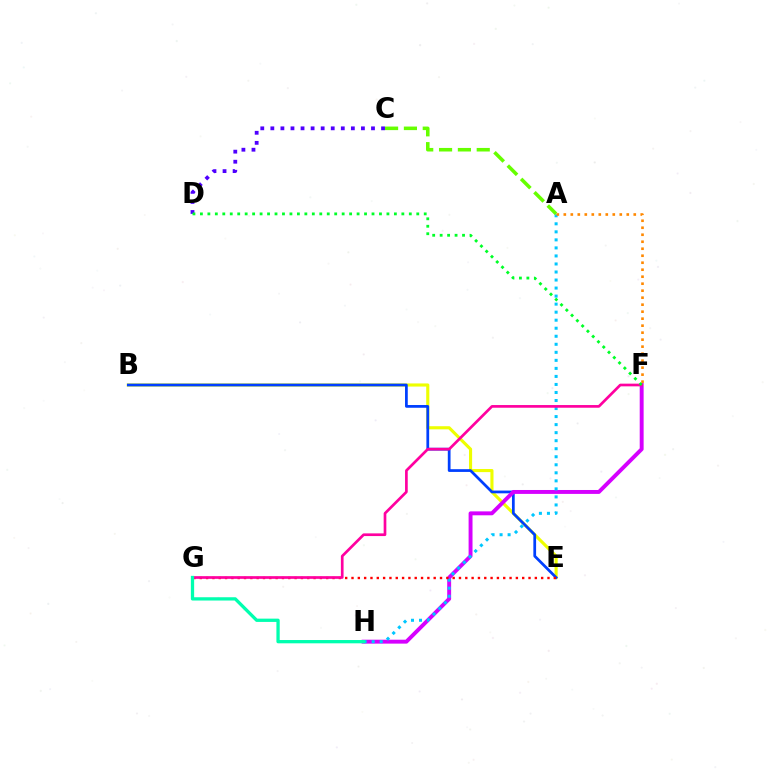{('B', 'E'): [{'color': '#eeff00', 'line_style': 'solid', 'thickness': 2.25}, {'color': '#003fff', 'line_style': 'solid', 'thickness': 1.97}], ('F', 'H'): [{'color': '#d600ff', 'line_style': 'solid', 'thickness': 2.82}], ('A', 'H'): [{'color': '#00c7ff', 'line_style': 'dotted', 'thickness': 2.18}], ('C', 'D'): [{'color': '#4f00ff', 'line_style': 'dotted', 'thickness': 2.73}], ('E', 'G'): [{'color': '#ff0000', 'line_style': 'dotted', 'thickness': 1.72}], ('F', 'G'): [{'color': '#ff00a0', 'line_style': 'solid', 'thickness': 1.93}], ('G', 'H'): [{'color': '#00ffaf', 'line_style': 'solid', 'thickness': 2.37}], ('A', 'C'): [{'color': '#66ff00', 'line_style': 'dashed', 'thickness': 2.56}], ('A', 'F'): [{'color': '#ff8800', 'line_style': 'dotted', 'thickness': 1.9}], ('D', 'F'): [{'color': '#00ff27', 'line_style': 'dotted', 'thickness': 2.03}]}